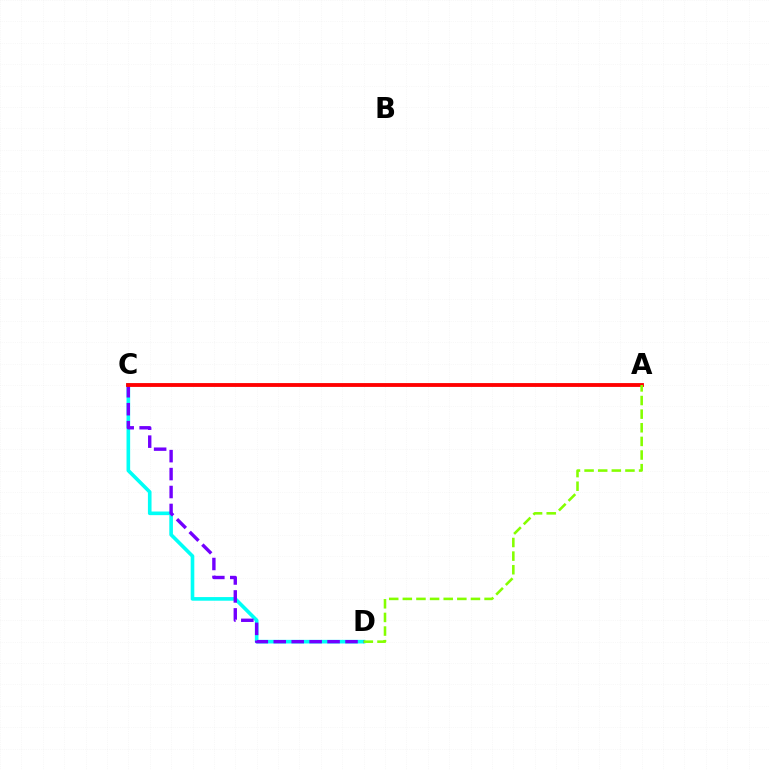{('C', 'D'): [{'color': '#00fff6', 'line_style': 'solid', 'thickness': 2.61}, {'color': '#7200ff', 'line_style': 'dashed', 'thickness': 2.44}], ('A', 'C'): [{'color': '#ff0000', 'line_style': 'solid', 'thickness': 2.76}], ('A', 'D'): [{'color': '#84ff00', 'line_style': 'dashed', 'thickness': 1.85}]}